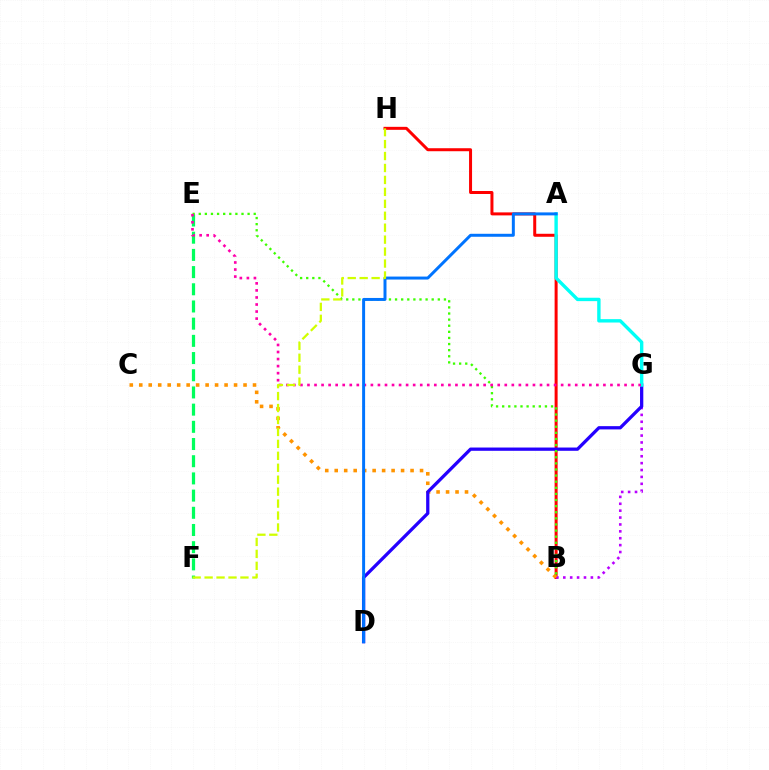{('B', 'H'): [{'color': '#ff0000', 'line_style': 'solid', 'thickness': 2.16}], ('B', 'G'): [{'color': '#b900ff', 'line_style': 'dotted', 'thickness': 1.87}], ('B', 'C'): [{'color': '#ff9400', 'line_style': 'dotted', 'thickness': 2.58}], ('D', 'G'): [{'color': '#2500ff', 'line_style': 'solid', 'thickness': 2.35}], ('A', 'G'): [{'color': '#00fff6', 'line_style': 'solid', 'thickness': 2.44}], ('E', 'F'): [{'color': '#00ff5c', 'line_style': 'dashed', 'thickness': 2.34}], ('B', 'E'): [{'color': '#3dff00', 'line_style': 'dotted', 'thickness': 1.66}], ('E', 'G'): [{'color': '#ff00ac', 'line_style': 'dotted', 'thickness': 1.91}], ('A', 'D'): [{'color': '#0074ff', 'line_style': 'solid', 'thickness': 2.14}], ('F', 'H'): [{'color': '#d1ff00', 'line_style': 'dashed', 'thickness': 1.62}]}